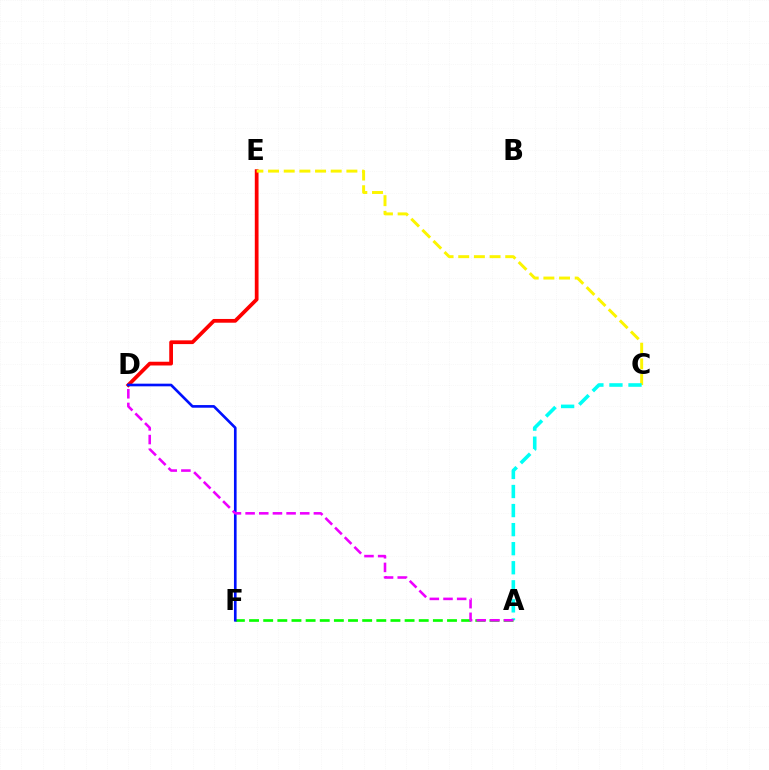{('D', 'E'): [{'color': '#ff0000', 'line_style': 'solid', 'thickness': 2.7}], ('C', 'E'): [{'color': '#fcf500', 'line_style': 'dashed', 'thickness': 2.13}], ('A', 'C'): [{'color': '#00fff6', 'line_style': 'dashed', 'thickness': 2.59}], ('A', 'F'): [{'color': '#08ff00', 'line_style': 'dashed', 'thickness': 1.92}], ('D', 'F'): [{'color': '#0010ff', 'line_style': 'solid', 'thickness': 1.91}], ('A', 'D'): [{'color': '#ee00ff', 'line_style': 'dashed', 'thickness': 1.86}]}